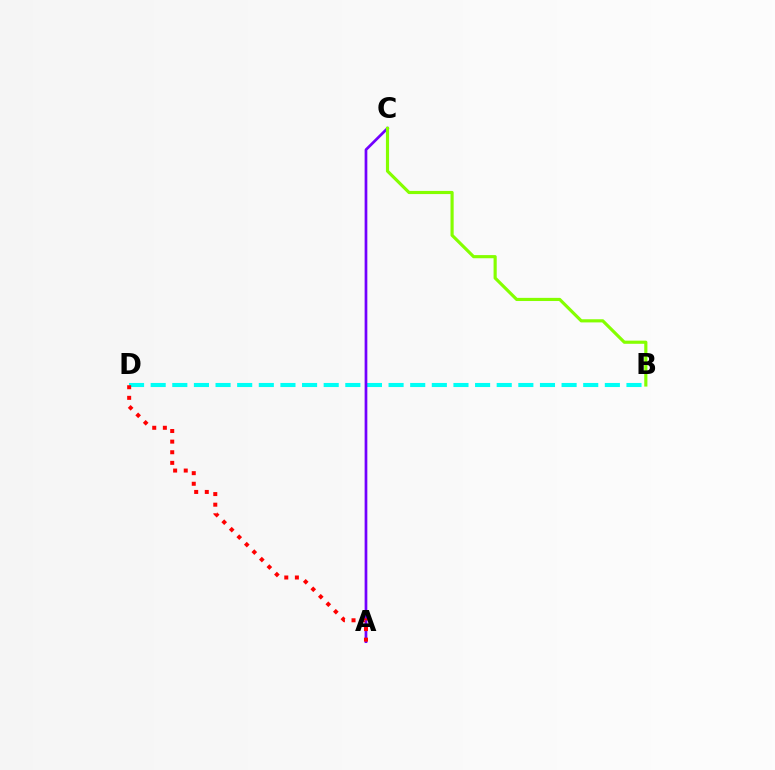{('B', 'D'): [{'color': '#00fff6', 'line_style': 'dashed', 'thickness': 2.94}], ('A', 'C'): [{'color': '#7200ff', 'line_style': 'solid', 'thickness': 1.95}], ('B', 'C'): [{'color': '#84ff00', 'line_style': 'solid', 'thickness': 2.27}], ('A', 'D'): [{'color': '#ff0000', 'line_style': 'dotted', 'thickness': 2.88}]}